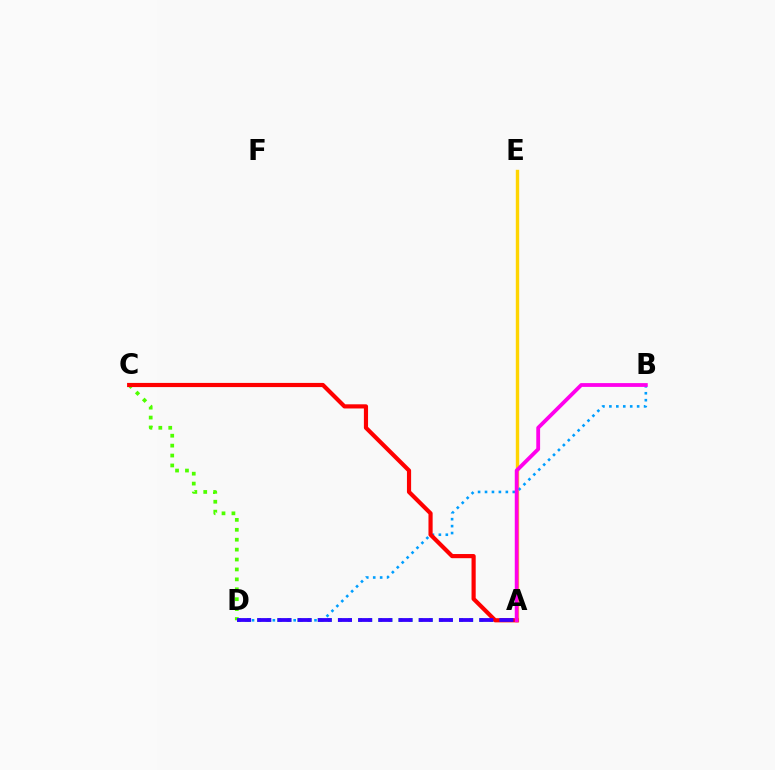{('A', 'D'): [{'color': '#00ff86', 'line_style': 'dotted', 'thickness': 2.74}, {'color': '#3700ff', 'line_style': 'dashed', 'thickness': 2.74}], ('A', 'E'): [{'color': '#ffd500', 'line_style': 'solid', 'thickness': 2.45}], ('B', 'D'): [{'color': '#009eff', 'line_style': 'dotted', 'thickness': 1.89}], ('C', 'D'): [{'color': '#4fff00', 'line_style': 'dotted', 'thickness': 2.69}], ('A', 'C'): [{'color': '#ff0000', 'line_style': 'solid', 'thickness': 3.0}], ('A', 'B'): [{'color': '#ff00ed', 'line_style': 'solid', 'thickness': 2.74}]}